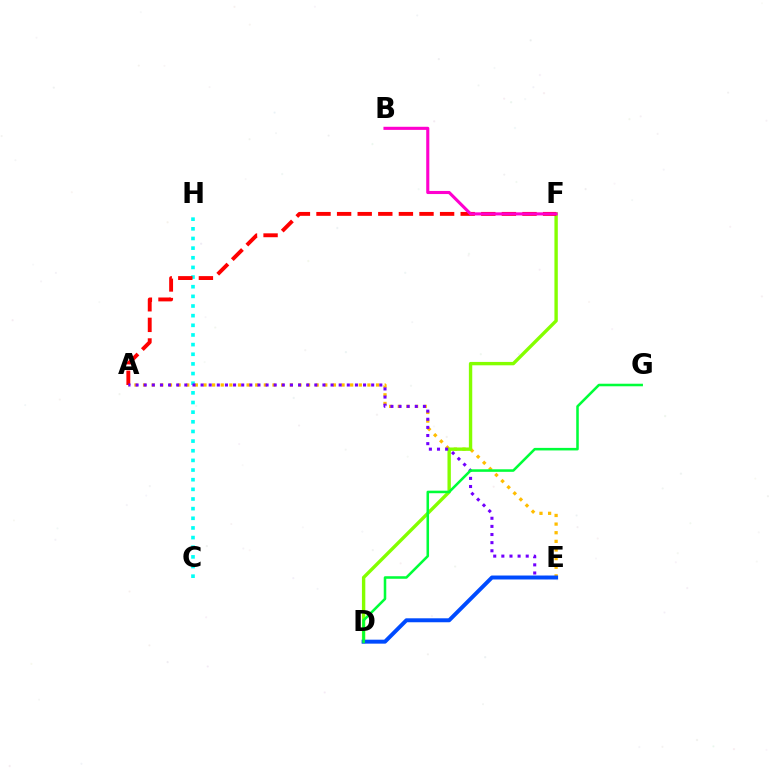{('C', 'H'): [{'color': '#00fff6', 'line_style': 'dotted', 'thickness': 2.62}], ('A', 'E'): [{'color': '#ffbd00', 'line_style': 'dotted', 'thickness': 2.34}, {'color': '#7200ff', 'line_style': 'dotted', 'thickness': 2.21}], ('D', 'F'): [{'color': '#84ff00', 'line_style': 'solid', 'thickness': 2.43}], ('A', 'F'): [{'color': '#ff0000', 'line_style': 'dashed', 'thickness': 2.8}], ('D', 'E'): [{'color': '#004bff', 'line_style': 'solid', 'thickness': 2.85}], ('D', 'G'): [{'color': '#00ff39', 'line_style': 'solid', 'thickness': 1.83}], ('B', 'F'): [{'color': '#ff00cf', 'line_style': 'solid', 'thickness': 2.23}]}